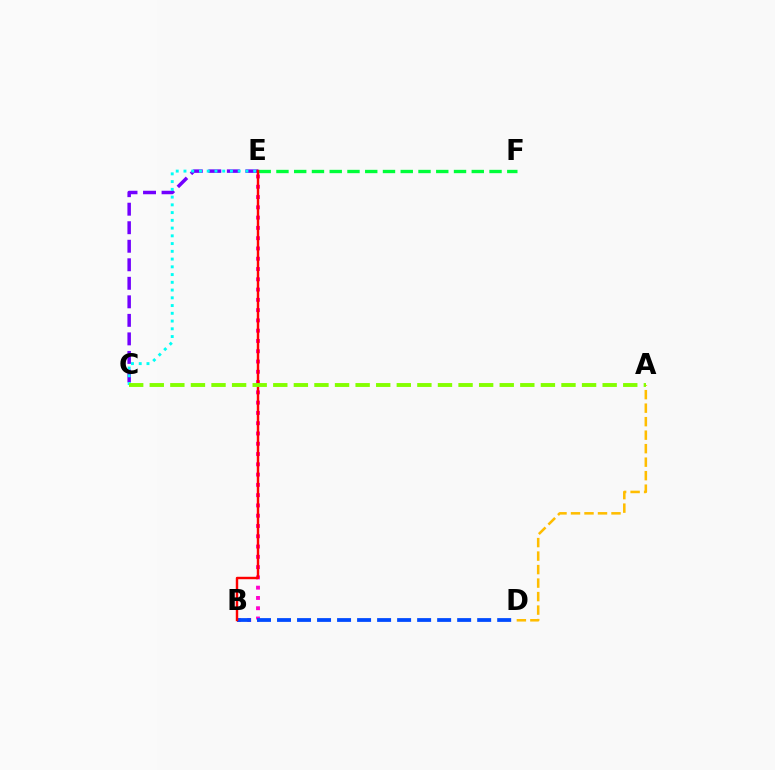{('B', 'E'): [{'color': '#ff00cf', 'line_style': 'dotted', 'thickness': 2.79}, {'color': '#ff0000', 'line_style': 'solid', 'thickness': 1.75}], ('A', 'D'): [{'color': '#ffbd00', 'line_style': 'dashed', 'thickness': 1.83}], ('B', 'D'): [{'color': '#004bff', 'line_style': 'dashed', 'thickness': 2.72}], ('E', 'F'): [{'color': '#00ff39', 'line_style': 'dashed', 'thickness': 2.41}], ('C', 'E'): [{'color': '#7200ff', 'line_style': 'dashed', 'thickness': 2.52}, {'color': '#00fff6', 'line_style': 'dotted', 'thickness': 2.1}], ('A', 'C'): [{'color': '#84ff00', 'line_style': 'dashed', 'thickness': 2.8}]}